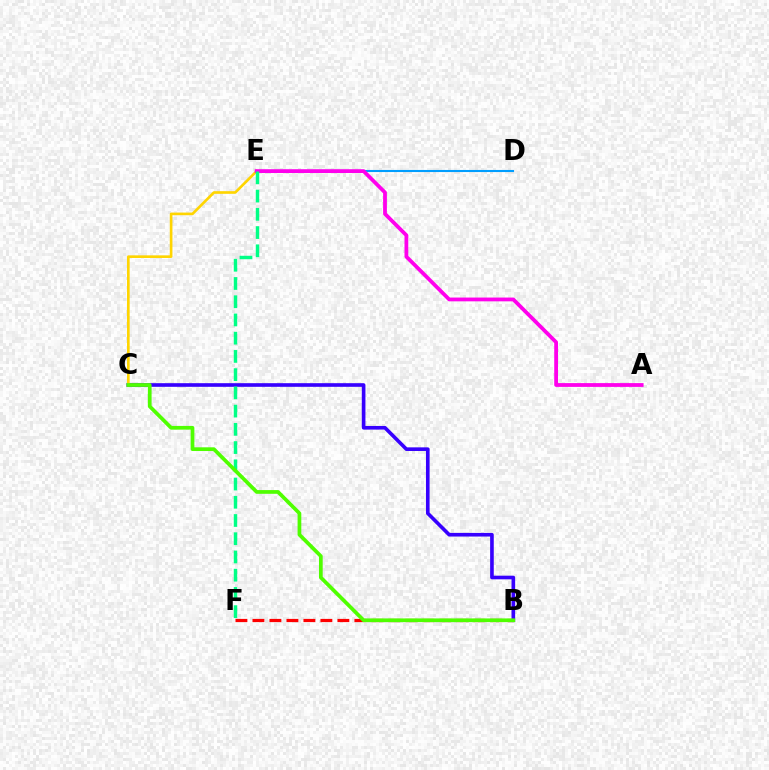{('D', 'E'): [{'color': '#009eff', 'line_style': 'solid', 'thickness': 1.51}], ('B', 'C'): [{'color': '#3700ff', 'line_style': 'solid', 'thickness': 2.62}, {'color': '#4fff00', 'line_style': 'solid', 'thickness': 2.68}], ('C', 'E'): [{'color': '#ffd500', 'line_style': 'solid', 'thickness': 1.9}], ('A', 'E'): [{'color': '#ff00ed', 'line_style': 'solid', 'thickness': 2.73}], ('E', 'F'): [{'color': '#00ff86', 'line_style': 'dashed', 'thickness': 2.48}], ('B', 'F'): [{'color': '#ff0000', 'line_style': 'dashed', 'thickness': 2.31}]}